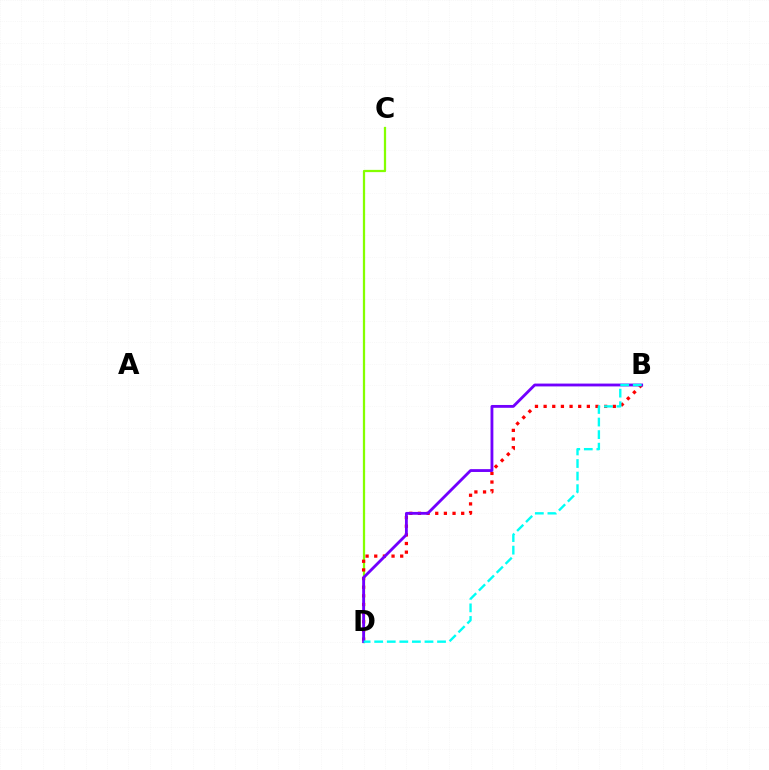{('C', 'D'): [{'color': '#84ff00', 'line_style': 'solid', 'thickness': 1.62}], ('B', 'D'): [{'color': '#ff0000', 'line_style': 'dotted', 'thickness': 2.35}, {'color': '#7200ff', 'line_style': 'solid', 'thickness': 2.04}, {'color': '#00fff6', 'line_style': 'dashed', 'thickness': 1.71}]}